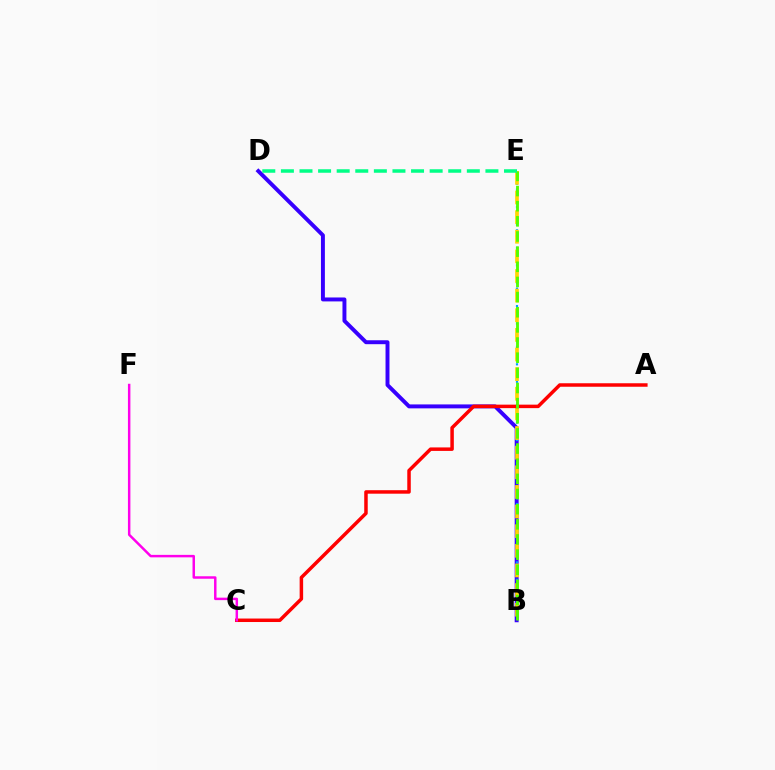{('B', 'D'): [{'color': '#3700ff', 'line_style': 'solid', 'thickness': 2.84}], ('B', 'E'): [{'color': '#009eff', 'line_style': 'dotted', 'thickness': 1.58}, {'color': '#ffd500', 'line_style': 'dashed', 'thickness': 2.67}, {'color': '#4fff00', 'line_style': 'dashed', 'thickness': 2.06}], ('A', 'C'): [{'color': '#ff0000', 'line_style': 'solid', 'thickness': 2.51}], ('C', 'F'): [{'color': '#ff00ed', 'line_style': 'solid', 'thickness': 1.78}], ('D', 'E'): [{'color': '#00ff86', 'line_style': 'dashed', 'thickness': 2.53}]}